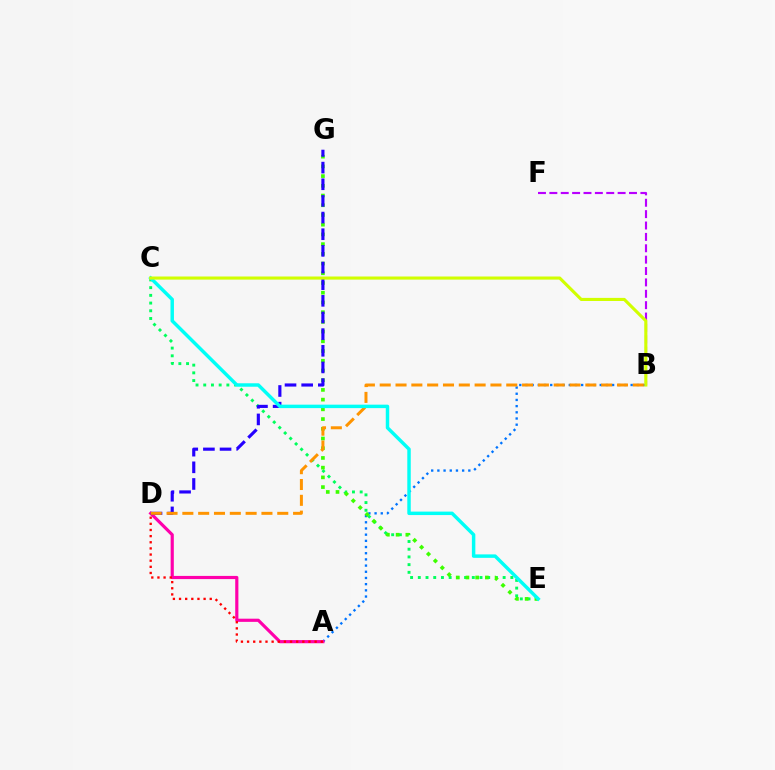{('A', 'B'): [{'color': '#0074ff', 'line_style': 'dotted', 'thickness': 1.68}], ('C', 'E'): [{'color': '#00ff5c', 'line_style': 'dotted', 'thickness': 2.1}, {'color': '#00fff6', 'line_style': 'solid', 'thickness': 2.49}], ('B', 'F'): [{'color': '#b900ff', 'line_style': 'dashed', 'thickness': 1.55}], ('A', 'D'): [{'color': '#ff00ac', 'line_style': 'solid', 'thickness': 2.28}, {'color': '#ff0000', 'line_style': 'dotted', 'thickness': 1.67}], ('E', 'G'): [{'color': '#3dff00', 'line_style': 'dotted', 'thickness': 2.64}], ('D', 'G'): [{'color': '#2500ff', 'line_style': 'dashed', 'thickness': 2.26}], ('B', 'D'): [{'color': '#ff9400', 'line_style': 'dashed', 'thickness': 2.15}], ('B', 'C'): [{'color': '#d1ff00', 'line_style': 'solid', 'thickness': 2.23}]}